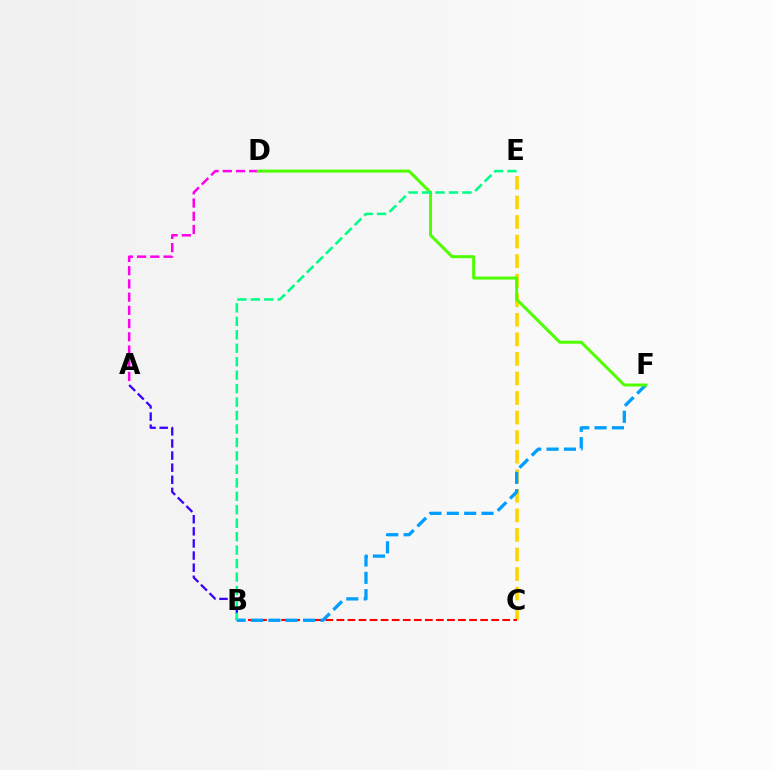{('C', 'E'): [{'color': '#ffd500', 'line_style': 'dashed', 'thickness': 2.66}], ('B', 'C'): [{'color': '#ff0000', 'line_style': 'dashed', 'thickness': 1.5}], ('B', 'F'): [{'color': '#009eff', 'line_style': 'dashed', 'thickness': 2.36}], ('A', 'B'): [{'color': '#3700ff', 'line_style': 'dashed', 'thickness': 1.64}], ('A', 'D'): [{'color': '#ff00ed', 'line_style': 'dashed', 'thickness': 1.8}], ('D', 'F'): [{'color': '#4fff00', 'line_style': 'solid', 'thickness': 2.15}], ('B', 'E'): [{'color': '#00ff86', 'line_style': 'dashed', 'thickness': 1.83}]}